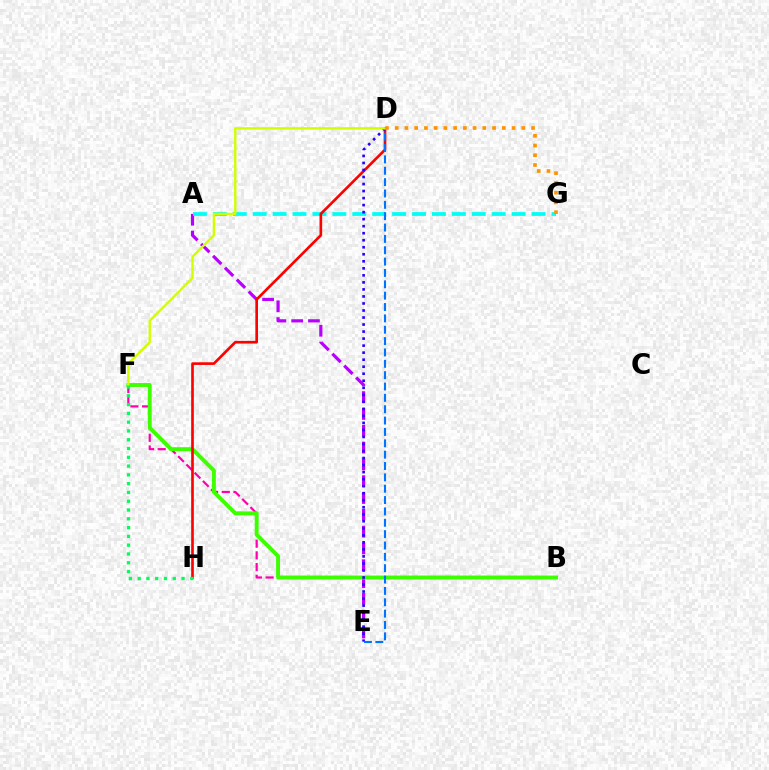{('A', 'E'): [{'color': '#b900ff', 'line_style': 'dashed', 'thickness': 2.28}], ('B', 'F'): [{'color': '#ff00ac', 'line_style': 'dashed', 'thickness': 1.59}, {'color': '#3dff00', 'line_style': 'solid', 'thickness': 2.82}], ('A', 'G'): [{'color': '#00fff6', 'line_style': 'dashed', 'thickness': 2.71}], ('D', 'H'): [{'color': '#ff0000', 'line_style': 'solid', 'thickness': 1.91}], ('D', 'E'): [{'color': '#2500ff', 'line_style': 'dotted', 'thickness': 1.91}, {'color': '#0074ff', 'line_style': 'dashed', 'thickness': 1.54}], ('D', 'F'): [{'color': '#d1ff00', 'line_style': 'solid', 'thickness': 1.72}], ('D', 'G'): [{'color': '#ff9400', 'line_style': 'dotted', 'thickness': 2.65}], ('F', 'H'): [{'color': '#00ff5c', 'line_style': 'dotted', 'thickness': 2.39}]}